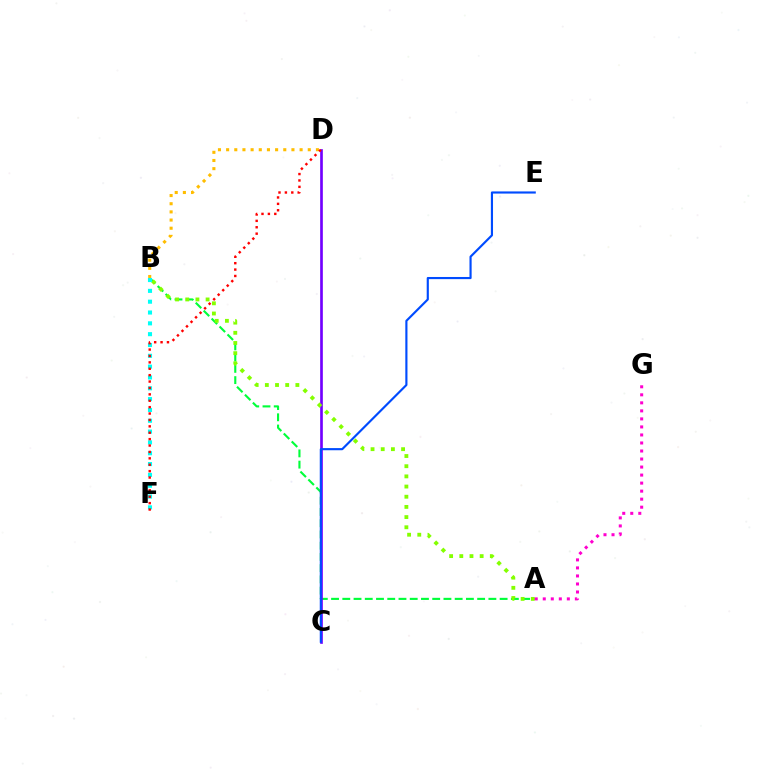{('A', 'B'): [{'color': '#00ff39', 'line_style': 'dashed', 'thickness': 1.53}, {'color': '#84ff00', 'line_style': 'dotted', 'thickness': 2.76}], ('C', 'D'): [{'color': '#7200ff', 'line_style': 'solid', 'thickness': 1.92}], ('B', 'D'): [{'color': '#ffbd00', 'line_style': 'dotted', 'thickness': 2.22}], ('B', 'F'): [{'color': '#00fff6', 'line_style': 'dotted', 'thickness': 2.94}], ('C', 'E'): [{'color': '#004bff', 'line_style': 'solid', 'thickness': 1.55}], ('D', 'F'): [{'color': '#ff0000', 'line_style': 'dotted', 'thickness': 1.74}], ('A', 'G'): [{'color': '#ff00cf', 'line_style': 'dotted', 'thickness': 2.18}]}